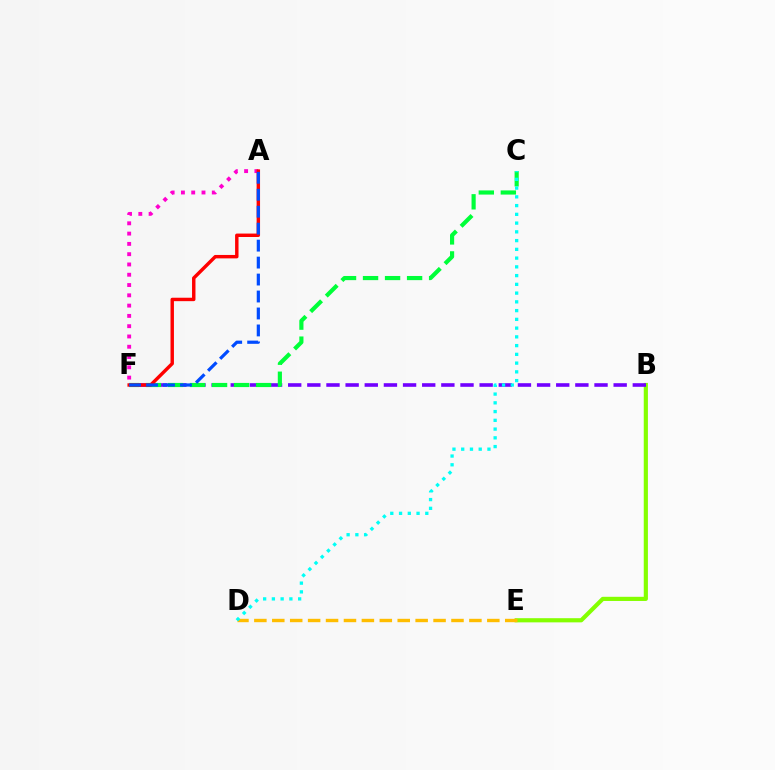{('B', 'E'): [{'color': '#84ff00', 'line_style': 'solid', 'thickness': 3.0}], ('B', 'F'): [{'color': '#7200ff', 'line_style': 'dashed', 'thickness': 2.6}], ('D', 'E'): [{'color': '#ffbd00', 'line_style': 'dashed', 'thickness': 2.43}], ('A', 'F'): [{'color': '#ff00cf', 'line_style': 'dotted', 'thickness': 2.79}, {'color': '#ff0000', 'line_style': 'solid', 'thickness': 2.47}, {'color': '#004bff', 'line_style': 'dashed', 'thickness': 2.3}], ('C', 'F'): [{'color': '#00ff39', 'line_style': 'dashed', 'thickness': 2.99}], ('C', 'D'): [{'color': '#00fff6', 'line_style': 'dotted', 'thickness': 2.38}]}